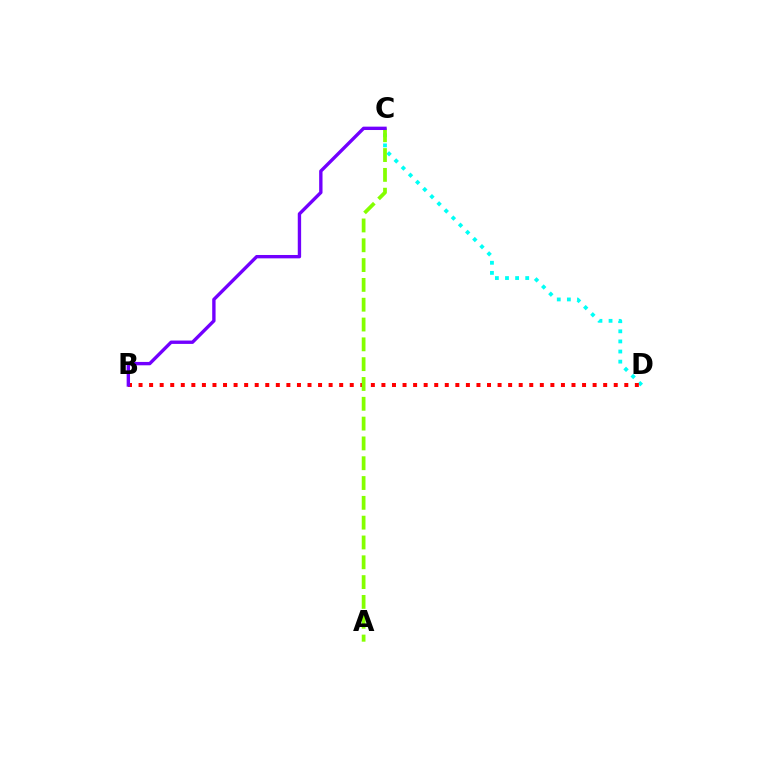{('C', 'D'): [{'color': '#00fff6', 'line_style': 'dotted', 'thickness': 2.75}], ('B', 'D'): [{'color': '#ff0000', 'line_style': 'dotted', 'thickness': 2.87}], ('A', 'C'): [{'color': '#84ff00', 'line_style': 'dashed', 'thickness': 2.69}], ('B', 'C'): [{'color': '#7200ff', 'line_style': 'solid', 'thickness': 2.42}]}